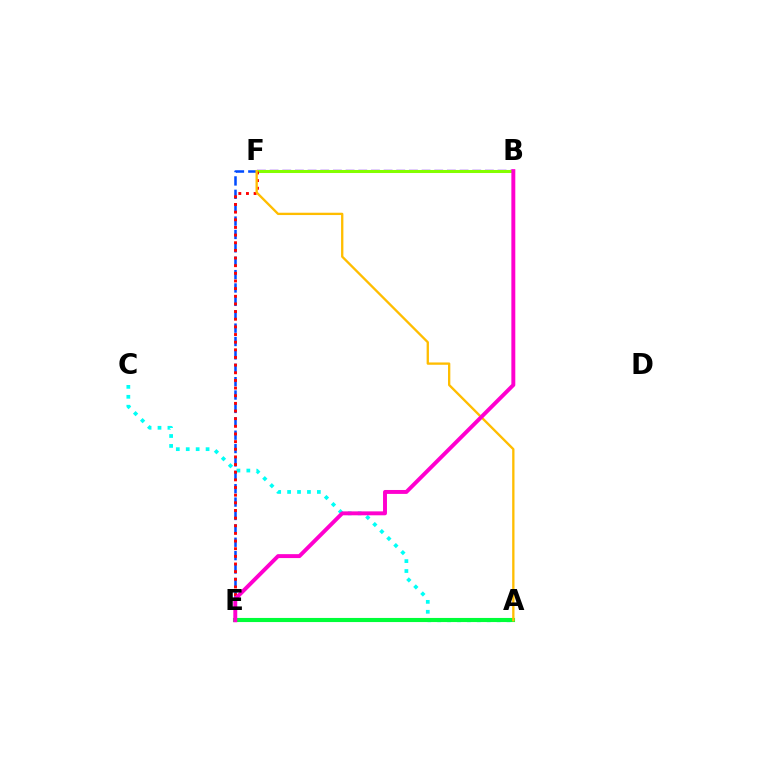{('B', 'F'): [{'color': '#7200ff', 'line_style': 'dashed', 'thickness': 1.72}, {'color': '#84ff00', 'line_style': 'solid', 'thickness': 2.19}], ('E', 'F'): [{'color': '#004bff', 'line_style': 'dashed', 'thickness': 1.82}, {'color': '#ff0000', 'line_style': 'dotted', 'thickness': 2.08}], ('A', 'C'): [{'color': '#00fff6', 'line_style': 'dotted', 'thickness': 2.7}], ('A', 'E'): [{'color': '#00ff39', 'line_style': 'solid', 'thickness': 2.96}], ('A', 'F'): [{'color': '#ffbd00', 'line_style': 'solid', 'thickness': 1.67}], ('B', 'E'): [{'color': '#ff00cf', 'line_style': 'solid', 'thickness': 2.83}]}